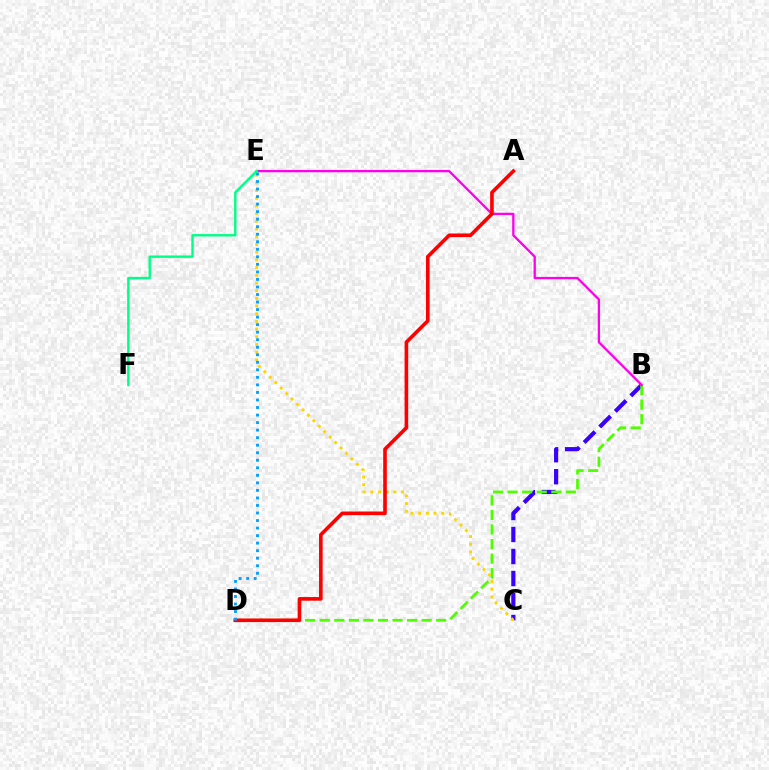{('B', 'C'): [{'color': '#3700ff', 'line_style': 'dashed', 'thickness': 2.99}], ('B', 'D'): [{'color': '#4fff00', 'line_style': 'dashed', 'thickness': 1.98}], ('C', 'E'): [{'color': '#ffd500', 'line_style': 'dotted', 'thickness': 2.09}], ('B', 'E'): [{'color': '#ff00ed', 'line_style': 'solid', 'thickness': 1.66}], ('A', 'D'): [{'color': '#ff0000', 'line_style': 'solid', 'thickness': 2.61}], ('D', 'E'): [{'color': '#009eff', 'line_style': 'dotted', 'thickness': 2.05}], ('E', 'F'): [{'color': '#00ff86', 'line_style': 'solid', 'thickness': 1.73}]}